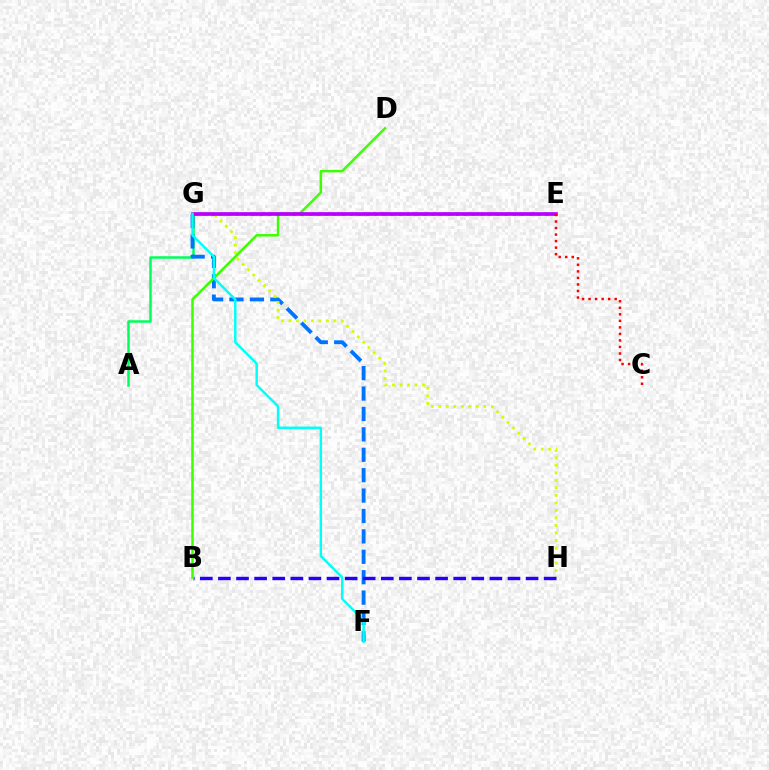{('A', 'G'): [{'color': '#00ff5c', 'line_style': 'solid', 'thickness': 1.8}], ('F', 'G'): [{'color': '#0074ff', 'line_style': 'dashed', 'thickness': 2.77}, {'color': '#00fff6', 'line_style': 'solid', 'thickness': 1.77}], ('E', 'G'): [{'color': '#ff00ac', 'line_style': 'dotted', 'thickness': 1.71}, {'color': '#ff9400', 'line_style': 'dotted', 'thickness': 2.21}, {'color': '#b900ff', 'line_style': 'solid', 'thickness': 2.65}], ('G', 'H'): [{'color': '#d1ff00', 'line_style': 'dotted', 'thickness': 2.04}], ('B', 'H'): [{'color': '#2500ff', 'line_style': 'dashed', 'thickness': 2.46}], ('B', 'D'): [{'color': '#3dff00', 'line_style': 'solid', 'thickness': 1.8}], ('C', 'E'): [{'color': '#ff0000', 'line_style': 'dotted', 'thickness': 1.77}]}